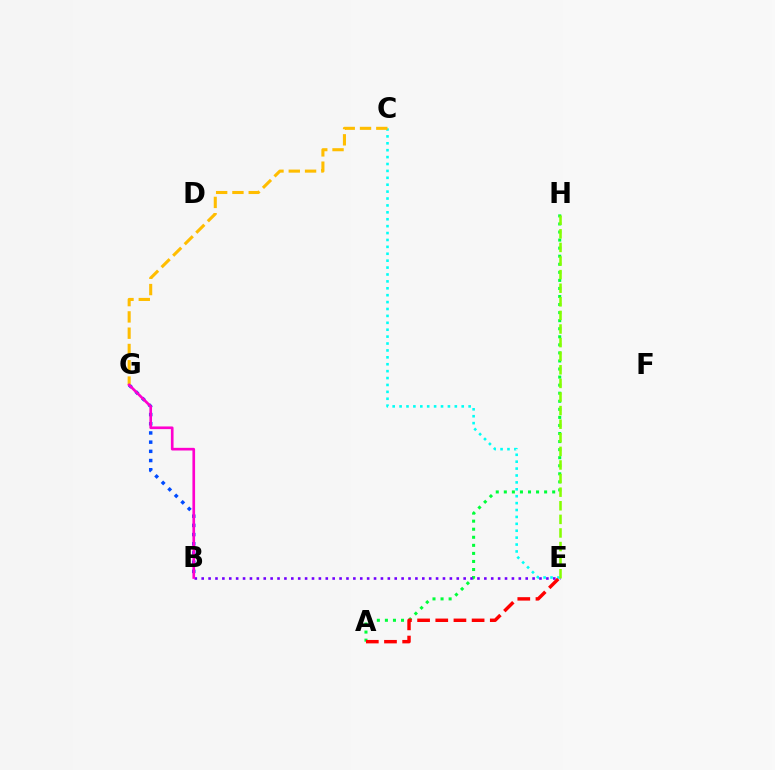{('A', 'H'): [{'color': '#00ff39', 'line_style': 'dotted', 'thickness': 2.19}], ('B', 'E'): [{'color': '#7200ff', 'line_style': 'dotted', 'thickness': 1.87}], ('B', 'G'): [{'color': '#004bff', 'line_style': 'dotted', 'thickness': 2.5}, {'color': '#ff00cf', 'line_style': 'solid', 'thickness': 1.92}], ('C', 'E'): [{'color': '#00fff6', 'line_style': 'dotted', 'thickness': 1.88}], ('C', 'G'): [{'color': '#ffbd00', 'line_style': 'dashed', 'thickness': 2.21}], ('A', 'E'): [{'color': '#ff0000', 'line_style': 'dashed', 'thickness': 2.47}], ('E', 'H'): [{'color': '#84ff00', 'line_style': 'dashed', 'thickness': 1.85}]}